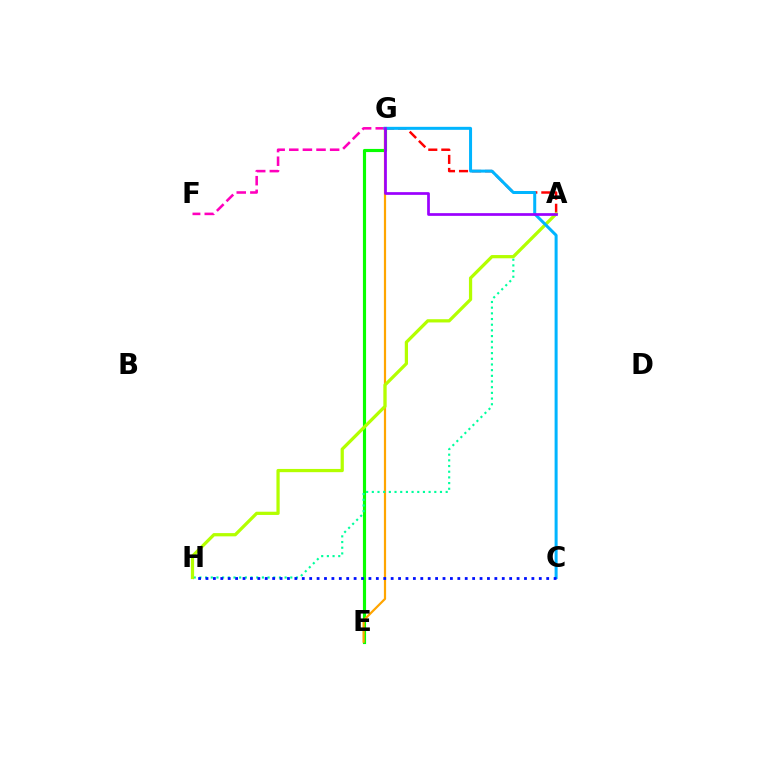{('F', 'G'): [{'color': '#ff00bd', 'line_style': 'dashed', 'thickness': 1.85}], ('A', 'G'): [{'color': '#ff0000', 'line_style': 'dashed', 'thickness': 1.77}, {'color': '#9b00ff', 'line_style': 'solid', 'thickness': 1.96}], ('E', 'G'): [{'color': '#08ff00', 'line_style': 'solid', 'thickness': 2.26}, {'color': '#ffa500', 'line_style': 'solid', 'thickness': 1.58}], ('A', 'H'): [{'color': '#00ff9d', 'line_style': 'dotted', 'thickness': 1.54}, {'color': '#b3ff00', 'line_style': 'solid', 'thickness': 2.33}], ('C', 'G'): [{'color': '#00b5ff', 'line_style': 'solid', 'thickness': 2.17}], ('C', 'H'): [{'color': '#0010ff', 'line_style': 'dotted', 'thickness': 2.01}]}